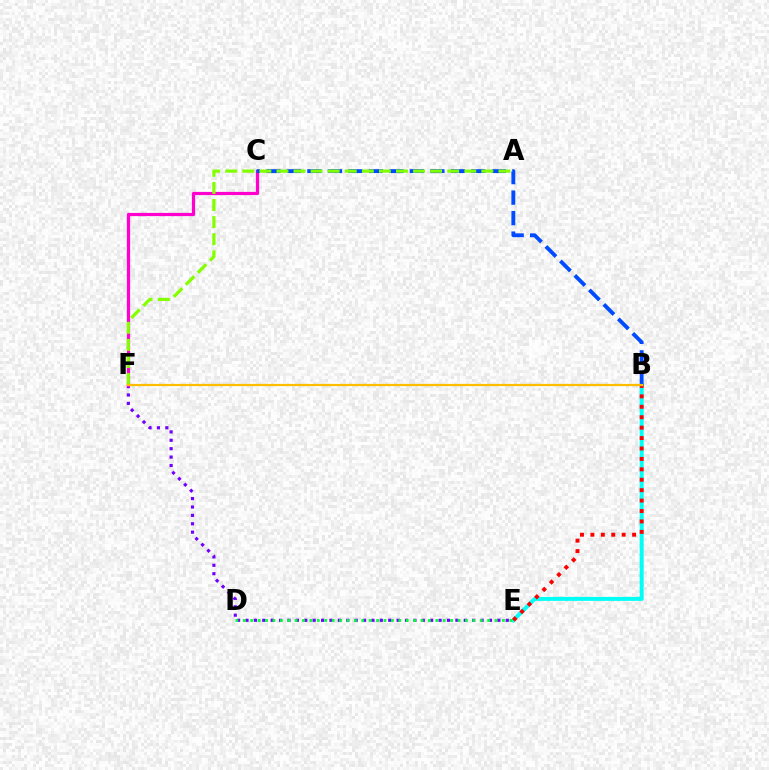{('E', 'F'): [{'color': '#7200ff', 'line_style': 'dotted', 'thickness': 2.28}], ('B', 'E'): [{'color': '#00fff6', 'line_style': 'solid', 'thickness': 2.86}, {'color': '#ff0000', 'line_style': 'dotted', 'thickness': 2.83}], ('C', 'F'): [{'color': '#ff00cf', 'line_style': 'solid', 'thickness': 2.32}], ('B', 'C'): [{'color': '#004bff', 'line_style': 'dashed', 'thickness': 2.78}], ('D', 'E'): [{'color': '#00ff39', 'line_style': 'dotted', 'thickness': 2.01}], ('A', 'F'): [{'color': '#84ff00', 'line_style': 'dashed', 'thickness': 2.32}], ('B', 'F'): [{'color': '#ffbd00', 'line_style': 'solid', 'thickness': 1.6}]}